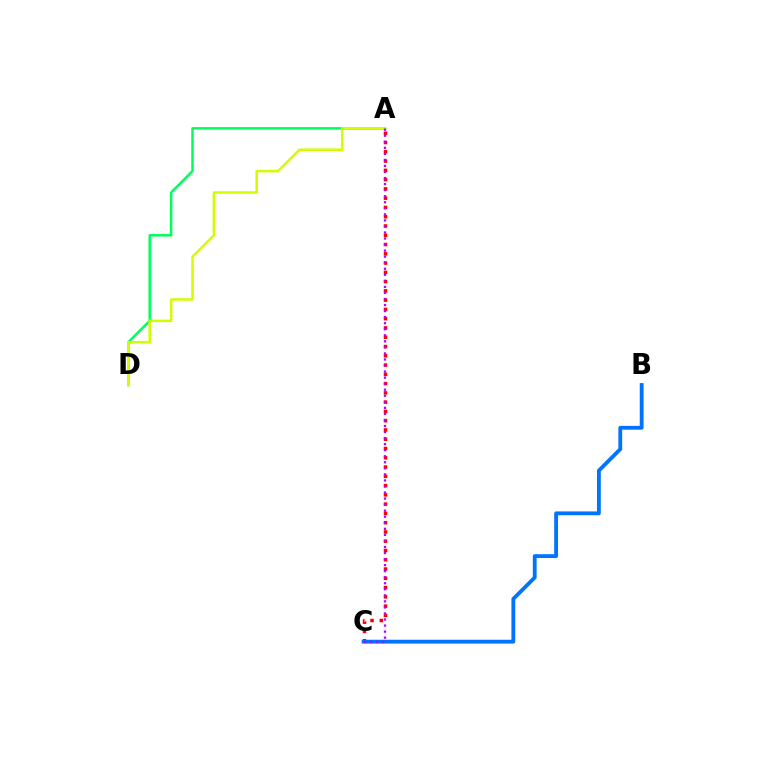{('A', 'D'): [{'color': '#00ff5c', 'line_style': 'solid', 'thickness': 1.8}, {'color': '#d1ff00', 'line_style': 'solid', 'thickness': 1.83}], ('A', 'C'): [{'color': '#ff0000', 'line_style': 'dotted', 'thickness': 2.52}, {'color': '#b900ff', 'line_style': 'dotted', 'thickness': 1.64}], ('B', 'C'): [{'color': '#0074ff', 'line_style': 'solid', 'thickness': 2.75}]}